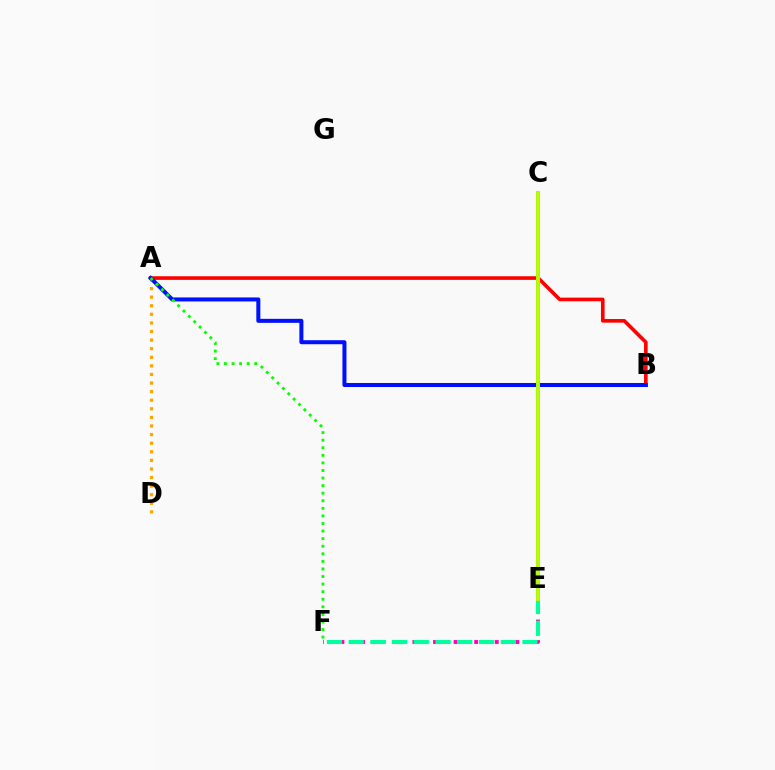{('C', 'E'): [{'color': '#00b5ff', 'line_style': 'dotted', 'thickness': 1.63}, {'color': '#9b00ff', 'line_style': 'solid', 'thickness': 2.63}, {'color': '#b3ff00', 'line_style': 'solid', 'thickness': 2.8}], ('E', 'F'): [{'color': '#ff00bd', 'line_style': 'dotted', 'thickness': 2.8}, {'color': '#00ff9d', 'line_style': 'dashed', 'thickness': 2.95}], ('A', 'B'): [{'color': '#ff0000', 'line_style': 'solid', 'thickness': 2.61}, {'color': '#0010ff', 'line_style': 'solid', 'thickness': 2.89}], ('A', 'D'): [{'color': '#ffa500', 'line_style': 'dotted', 'thickness': 2.33}], ('A', 'F'): [{'color': '#08ff00', 'line_style': 'dotted', 'thickness': 2.06}]}